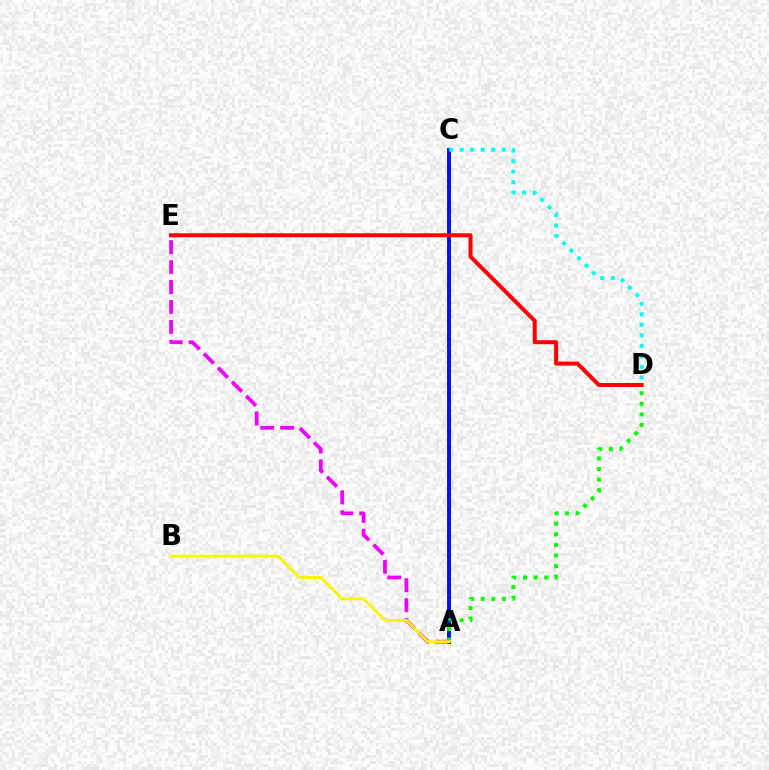{('A', 'C'): [{'color': '#0010ff', 'line_style': 'solid', 'thickness': 2.82}], ('C', 'D'): [{'color': '#00fff6', 'line_style': 'dotted', 'thickness': 2.86}], ('A', 'D'): [{'color': '#08ff00', 'line_style': 'dotted', 'thickness': 2.88}], ('D', 'E'): [{'color': '#ff0000', 'line_style': 'solid', 'thickness': 2.88}], ('A', 'E'): [{'color': '#ee00ff', 'line_style': 'dashed', 'thickness': 2.71}], ('A', 'B'): [{'color': '#fcf500', 'line_style': 'solid', 'thickness': 2.07}]}